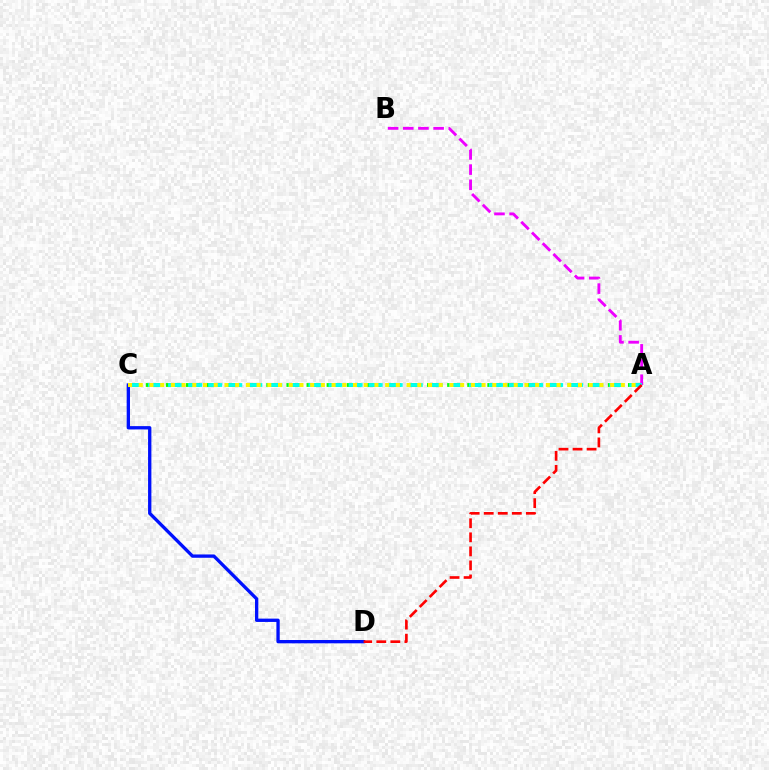{('C', 'D'): [{'color': '#0010ff', 'line_style': 'solid', 'thickness': 2.39}], ('A', 'C'): [{'color': '#08ff00', 'line_style': 'dashed', 'thickness': 2.73}, {'color': '#00fff6', 'line_style': 'dashed', 'thickness': 2.72}, {'color': '#fcf500', 'line_style': 'dotted', 'thickness': 2.91}], ('A', 'B'): [{'color': '#ee00ff', 'line_style': 'dashed', 'thickness': 2.06}], ('A', 'D'): [{'color': '#ff0000', 'line_style': 'dashed', 'thickness': 1.91}]}